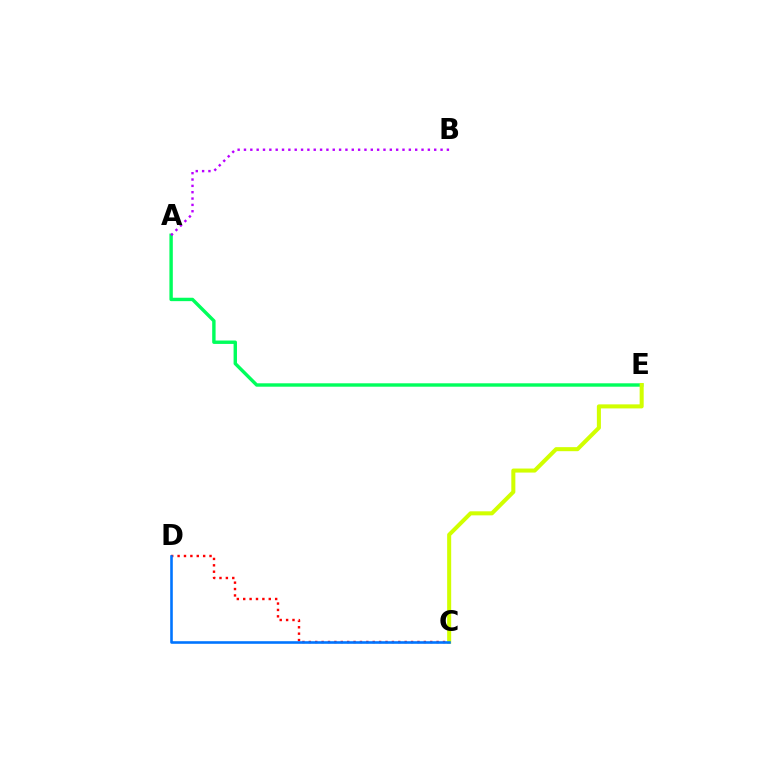{('A', 'E'): [{'color': '#00ff5c', 'line_style': 'solid', 'thickness': 2.45}], ('C', 'D'): [{'color': '#ff0000', 'line_style': 'dotted', 'thickness': 1.74}, {'color': '#0074ff', 'line_style': 'solid', 'thickness': 1.87}], ('C', 'E'): [{'color': '#d1ff00', 'line_style': 'solid', 'thickness': 2.91}], ('A', 'B'): [{'color': '#b900ff', 'line_style': 'dotted', 'thickness': 1.72}]}